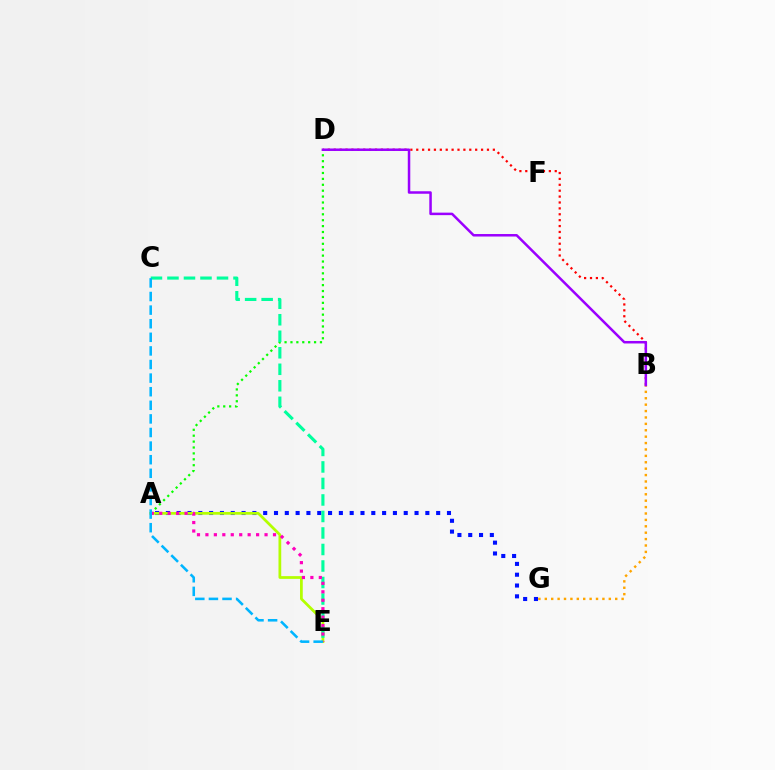{('A', 'D'): [{'color': '#08ff00', 'line_style': 'dotted', 'thickness': 1.6}], ('B', 'D'): [{'color': '#ff0000', 'line_style': 'dotted', 'thickness': 1.6}, {'color': '#9b00ff', 'line_style': 'solid', 'thickness': 1.81}], ('A', 'G'): [{'color': '#0010ff', 'line_style': 'dotted', 'thickness': 2.94}], ('B', 'G'): [{'color': '#ffa500', 'line_style': 'dotted', 'thickness': 1.74}], ('A', 'E'): [{'color': '#b3ff00', 'line_style': 'solid', 'thickness': 1.97}, {'color': '#ff00bd', 'line_style': 'dotted', 'thickness': 2.3}], ('C', 'E'): [{'color': '#00ff9d', 'line_style': 'dashed', 'thickness': 2.24}, {'color': '#00b5ff', 'line_style': 'dashed', 'thickness': 1.85}]}